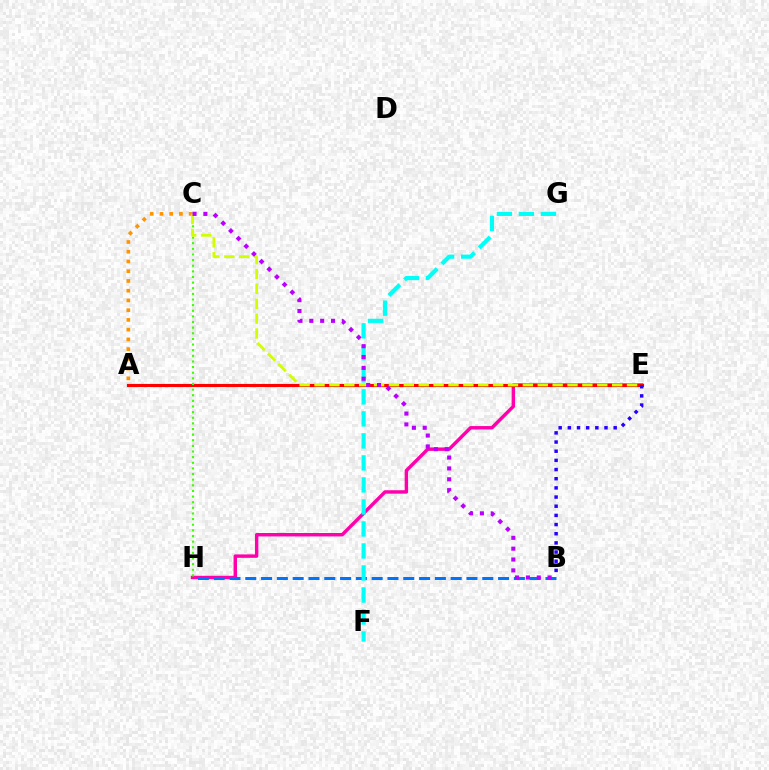{('E', 'H'): [{'color': '#ff00ac', 'line_style': 'solid', 'thickness': 2.47}], ('A', 'E'): [{'color': '#00ff5c', 'line_style': 'dotted', 'thickness': 1.52}, {'color': '#ff0000', 'line_style': 'solid', 'thickness': 2.24}], ('B', 'H'): [{'color': '#0074ff', 'line_style': 'dashed', 'thickness': 2.15}], ('F', 'G'): [{'color': '#00fff6', 'line_style': 'dashed', 'thickness': 2.99}], ('A', 'C'): [{'color': '#ff9400', 'line_style': 'dotted', 'thickness': 2.65}], ('B', 'E'): [{'color': '#2500ff', 'line_style': 'dotted', 'thickness': 2.49}], ('C', 'H'): [{'color': '#3dff00', 'line_style': 'dotted', 'thickness': 1.53}], ('C', 'E'): [{'color': '#d1ff00', 'line_style': 'dashed', 'thickness': 2.02}], ('B', 'C'): [{'color': '#b900ff', 'line_style': 'dotted', 'thickness': 2.95}]}